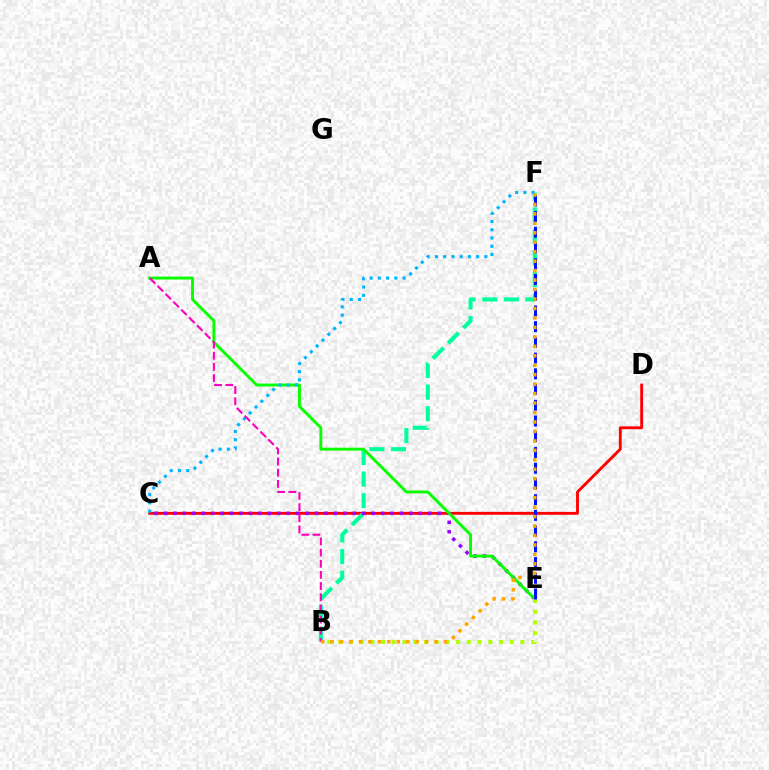{('C', 'D'): [{'color': '#ff0000', 'line_style': 'solid', 'thickness': 2.08}], ('B', 'F'): [{'color': '#00ff9d', 'line_style': 'dashed', 'thickness': 2.93}, {'color': '#ffa500', 'line_style': 'dotted', 'thickness': 2.57}], ('C', 'E'): [{'color': '#9b00ff', 'line_style': 'dotted', 'thickness': 2.57}], ('A', 'E'): [{'color': '#08ff00', 'line_style': 'solid', 'thickness': 2.1}], ('B', 'E'): [{'color': '#b3ff00', 'line_style': 'dotted', 'thickness': 2.91}], ('C', 'F'): [{'color': '#00b5ff', 'line_style': 'dotted', 'thickness': 2.24}], ('E', 'F'): [{'color': '#0010ff', 'line_style': 'dashed', 'thickness': 2.14}], ('A', 'B'): [{'color': '#ff00bd', 'line_style': 'dashed', 'thickness': 1.51}]}